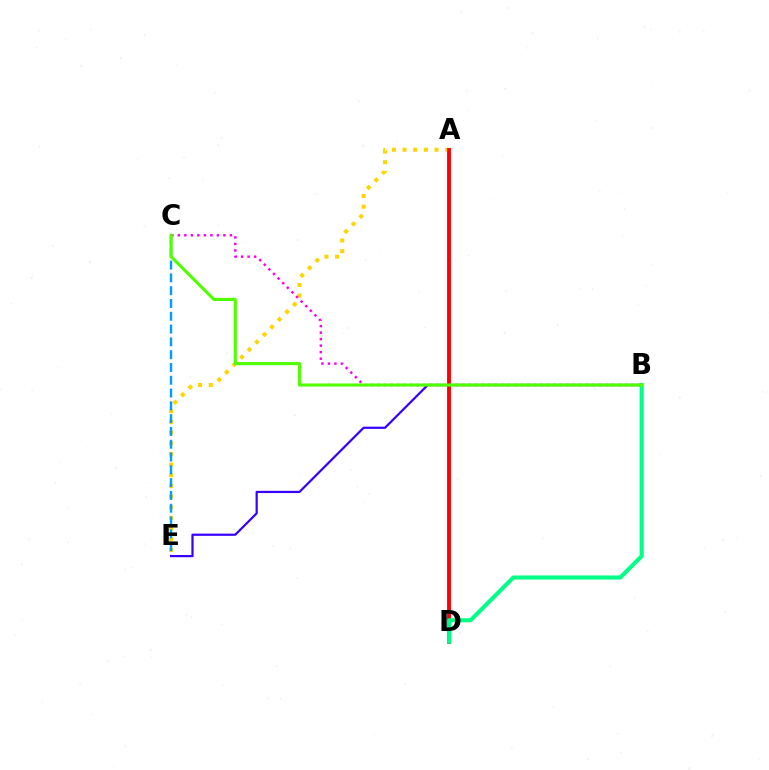{('A', 'E'): [{'color': '#ffd500', 'line_style': 'dotted', 'thickness': 2.9}], ('A', 'D'): [{'color': '#ff0000', 'line_style': 'solid', 'thickness': 2.79}], ('C', 'E'): [{'color': '#009eff', 'line_style': 'dashed', 'thickness': 1.74}], ('B', 'E'): [{'color': '#3700ff', 'line_style': 'solid', 'thickness': 1.6}], ('B', 'D'): [{'color': '#00ff86', 'line_style': 'solid', 'thickness': 2.96}], ('B', 'C'): [{'color': '#ff00ed', 'line_style': 'dotted', 'thickness': 1.77}, {'color': '#4fff00', 'line_style': 'solid', 'thickness': 2.23}]}